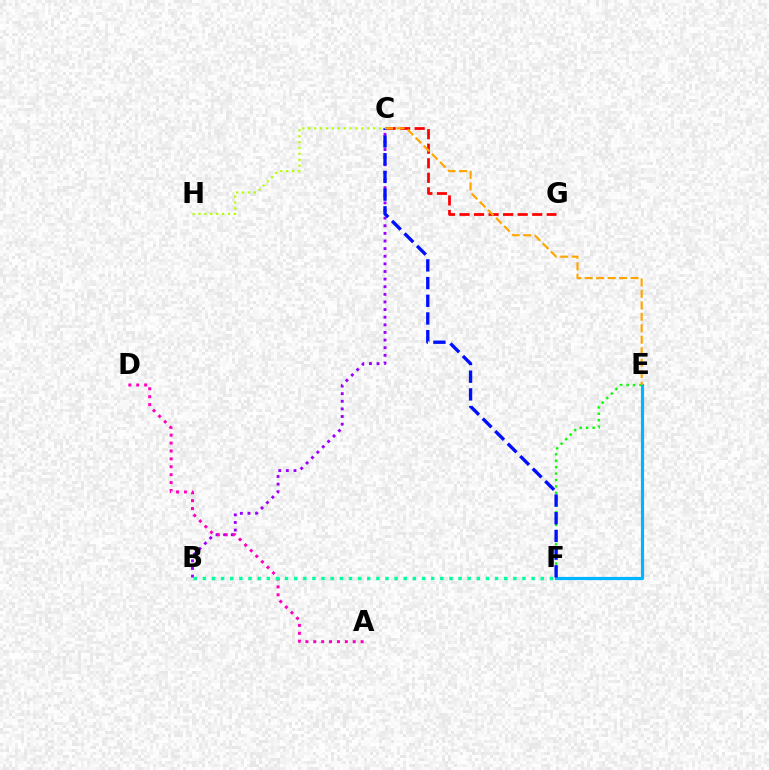{('E', 'F'): [{'color': '#08ff00', 'line_style': 'dotted', 'thickness': 1.75}, {'color': '#00b5ff', 'line_style': 'solid', 'thickness': 2.28}], ('C', 'H'): [{'color': '#b3ff00', 'line_style': 'dotted', 'thickness': 1.6}], ('C', 'G'): [{'color': '#ff0000', 'line_style': 'dashed', 'thickness': 1.98}], ('B', 'C'): [{'color': '#9b00ff', 'line_style': 'dotted', 'thickness': 2.07}], ('A', 'D'): [{'color': '#ff00bd', 'line_style': 'dotted', 'thickness': 2.15}], ('C', 'F'): [{'color': '#0010ff', 'line_style': 'dashed', 'thickness': 2.4}], ('B', 'F'): [{'color': '#00ff9d', 'line_style': 'dotted', 'thickness': 2.48}], ('C', 'E'): [{'color': '#ffa500', 'line_style': 'dashed', 'thickness': 1.56}]}